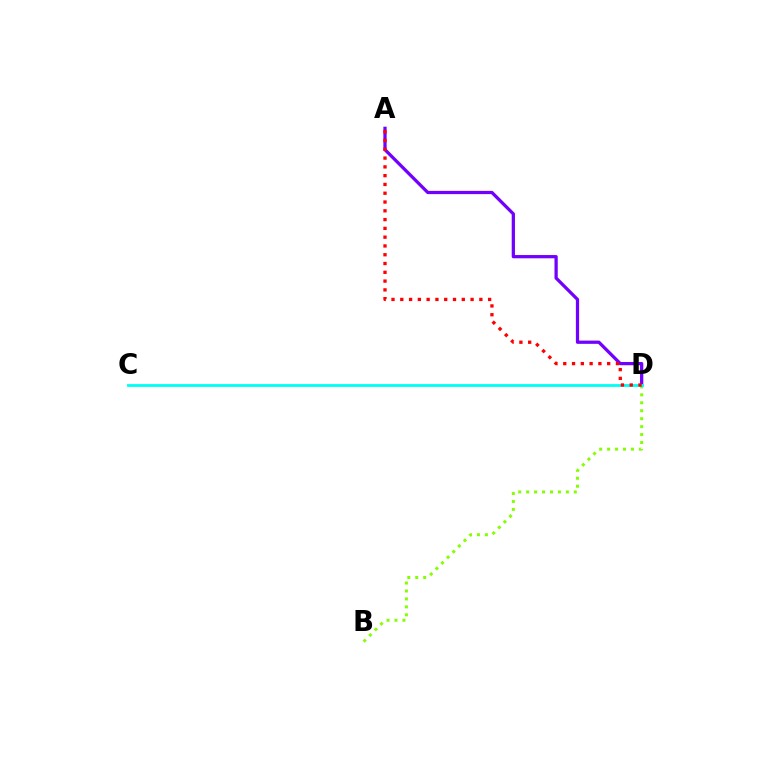{('B', 'D'): [{'color': '#84ff00', 'line_style': 'dotted', 'thickness': 2.16}], ('A', 'D'): [{'color': '#7200ff', 'line_style': 'solid', 'thickness': 2.34}, {'color': '#ff0000', 'line_style': 'dotted', 'thickness': 2.39}], ('C', 'D'): [{'color': '#00fff6', 'line_style': 'solid', 'thickness': 2.03}]}